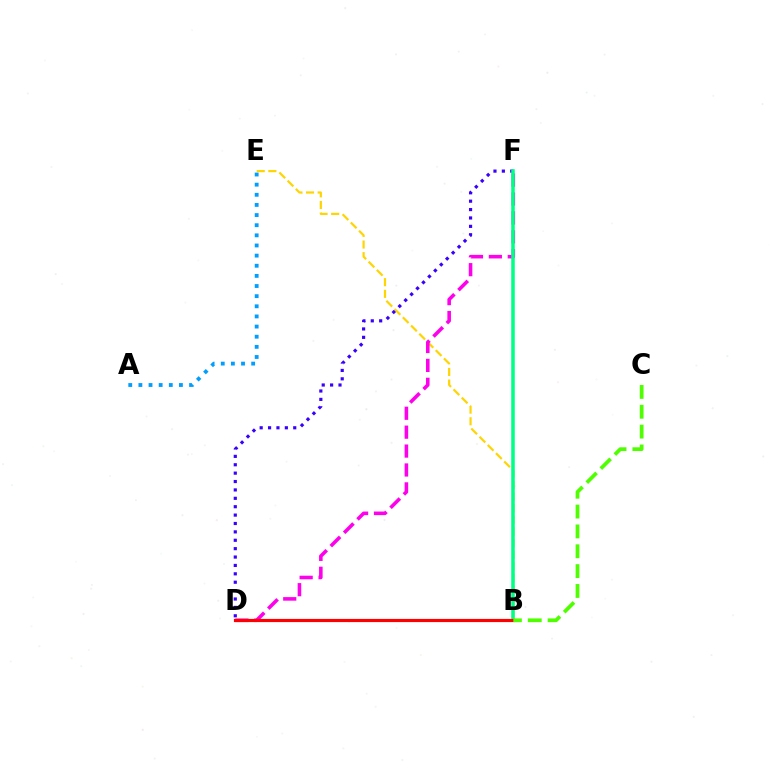{('B', 'E'): [{'color': '#ffd500', 'line_style': 'dashed', 'thickness': 1.58}], ('D', 'F'): [{'color': '#3700ff', 'line_style': 'dotted', 'thickness': 2.28}, {'color': '#ff00ed', 'line_style': 'dashed', 'thickness': 2.57}], ('B', 'F'): [{'color': '#00ff86', 'line_style': 'solid', 'thickness': 2.54}], ('B', 'D'): [{'color': '#ff0000', 'line_style': 'solid', 'thickness': 2.28}], ('A', 'E'): [{'color': '#009eff', 'line_style': 'dotted', 'thickness': 2.75}], ('B', 'C'): [{'color': '#4fff00', 'line_style': 'dashed', 'thickness': 2.7}]}